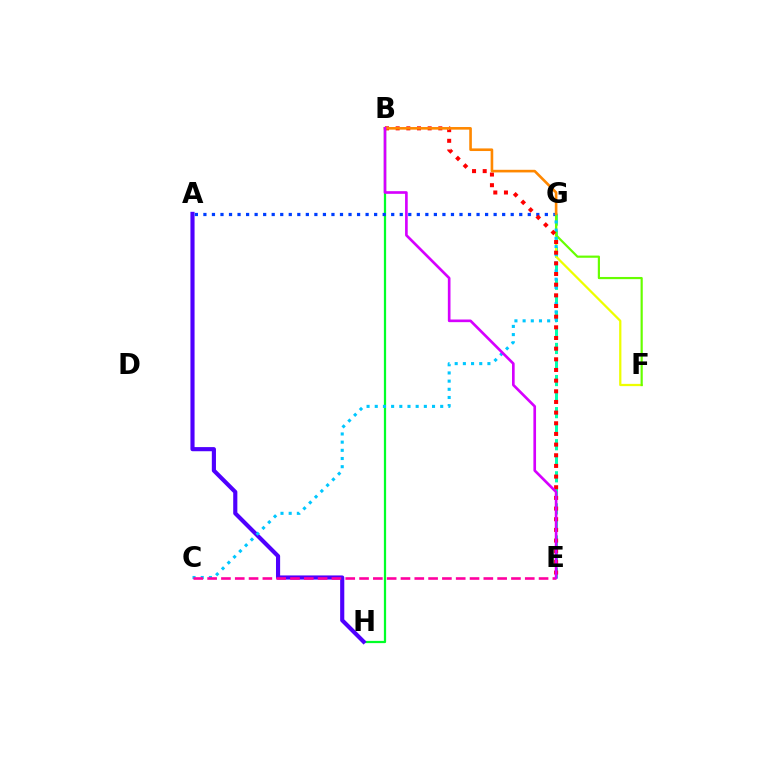{('B', 'H'): [{'color': '#00ff27', 'line_style': 'solid', 'thickness': 1.62}], ('A', 'H'): [{'color': '#4f00ff', 'line_style': 'solid', 'thickness': 2.98}], ('E', 'G'): [{'color': '#00ffaf', 'line_style': 'dashed', 'thickness': 2.18}], ('A', 'G'): [{'color': '#003fff', 'line_style': 'dotted', 'thickness': 2.32}], ('F', 'G'): [{'color': '#eeff00', 'line_style': 'solid', 'thickness': 1.63}, {'color': '#66ff00', 'line_style': 'solid', 'thickness': 1.57}], ('C', 'G'): [{'color': '#00c7ff', 'line_style': 'dotted', 'thickness': 2.22}], ('C', 'E'): [{'color': '#ff00a0', 'line_style': 'dashed', 'thickness': 1.88}], ('B', 'E'): [{'color': '#ff0000', 'line_style': 'dotted', 'thickness': 2.9}, {'color': '#d600ff', 'line_style': 'solid', 'thickness': 1.91}], ('B', 'G'): [{'color': '#ff8800', 'line_style': 'solid', 'thickness': 1.89}]}